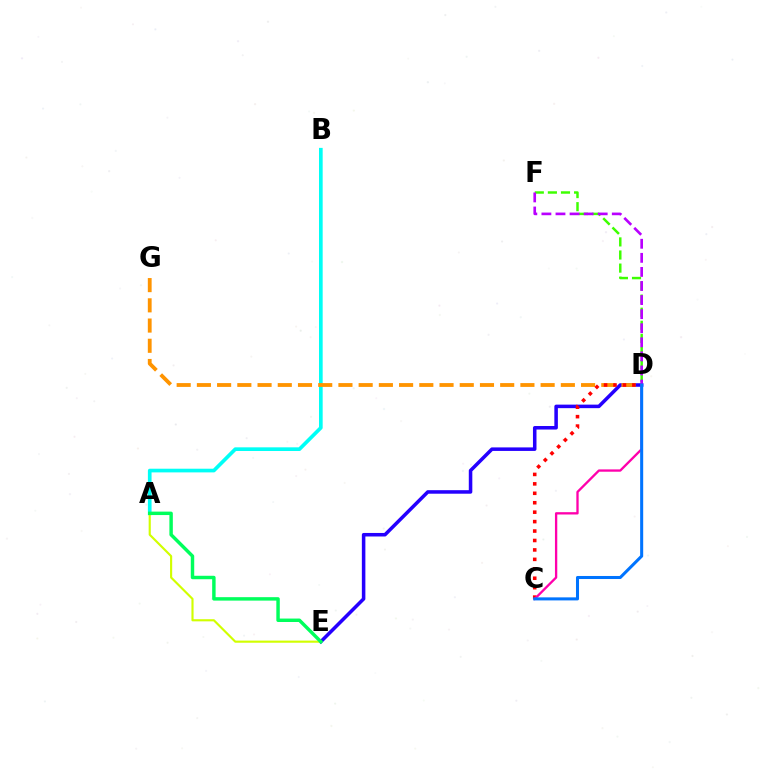{('D', 'E'): [{'color': '#2500ff', 'line_style': 'solid', 'thickness': 2.54}], ('A', 'B'): [{'color': '#00fff6', 'line_style': 'solid', 'thickness': 2.64}], ('D', 'F'): [{'color': '#3dff00', 'line_style': 'dashed', 'thickness': 1.78}, {'color': '#b900ff', 'line_style': 'dashed', 'thickness': 1.91}], ('D', 'G'): [{'color': '#ff9400', 'line_style': 'dashed', 'thickness': 2.75}], ('A', 'E'): [{'color': '#d1ff00', 'line_style': 'solid', 'thickness': 1.54}, {'color': '#00ff5c', 'line_style': 'solid', 'thickness': 2.48}], ('C', 'D'): [{'color': '#ff0000', 'line_style': 'dotted', 'thickness': 2.56}, {'color': '#ff00ac', 'line_style': 'solid', 'thickness': 1.67}, {'color': '#0074ff', 'line_style': 'solid', 'thickness': 2.19}]}